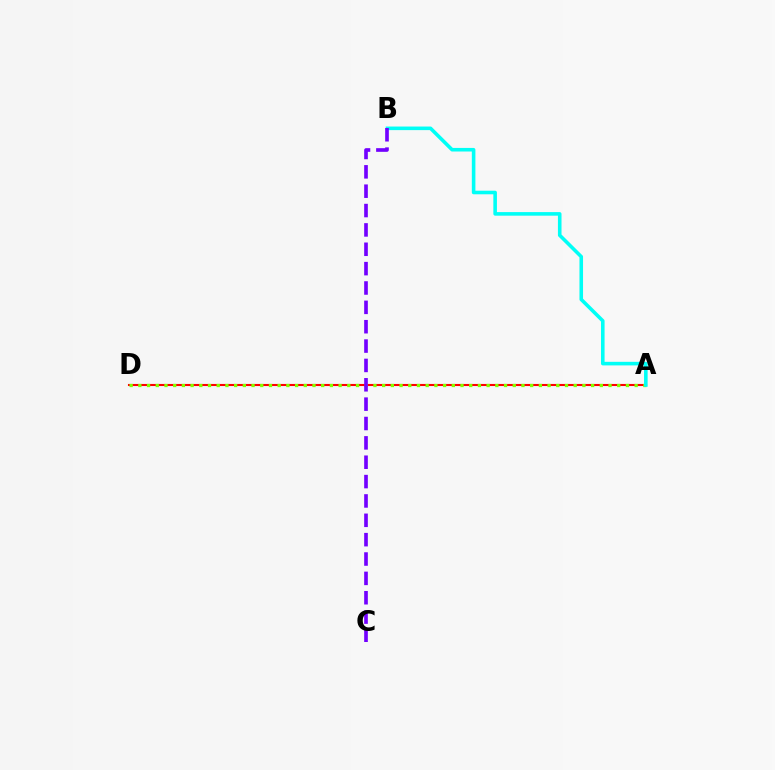{('A', 'D'): [{'color': '#ff0000', 'line_style': 'solid', 'thickness': 1.51}, {'color': '#84ff00', 'line_style': 'dotted', 'thickness': 2.37}], ('A', 'B'): [{'color': '#00fff6', 'line_style': 'solid', 'thickness': 2.58}], ('B', 'C'): [{'color': '#7200ff', 'line_style': 'dashed', 'thickness': 2.63}]}